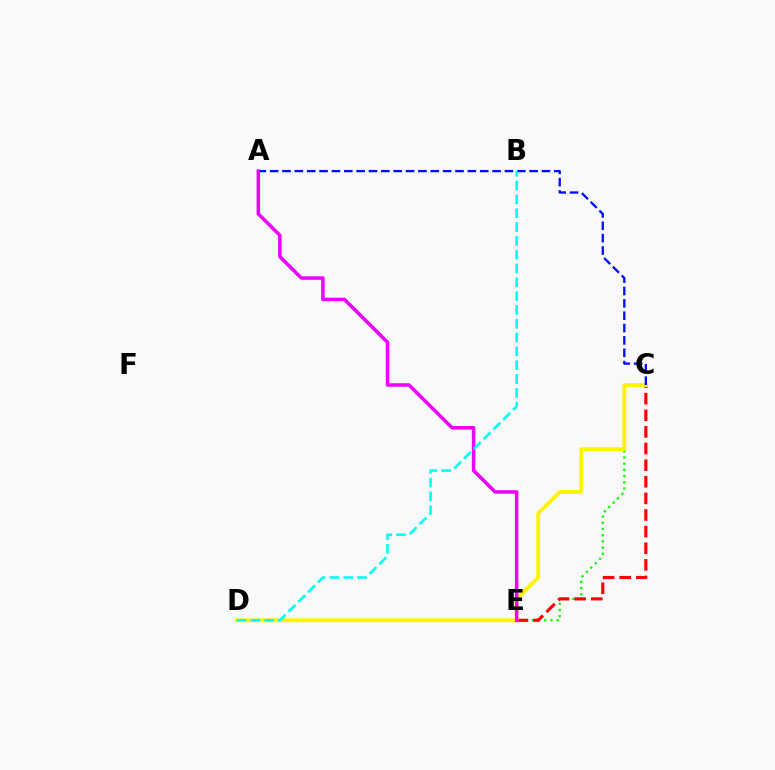{('C', 'E'): [{'color': '#08ff00', 'line_style': 'dotted', 'thickness': 1.68}, {'color': '#ff0000', 'line_style': 'dashed', 'thickness': 2.26}], ('C', 'D'): [{'color': '#fcf500', 'line_style': 'solid', 'thickness': 2.75}], ('A', 'C'): [{'color': '#0010ff', 'line_style': 'dashed', 'thickness': 1.68}], ('A', 'E'): [{'color': '#ee00ff', 'line_style': 'solid', 'thickness': 2.53}], ('B', 'D'): [{'color': '#00fff6', 'line_style': 'dashed', 'thickness': 1.88}]}